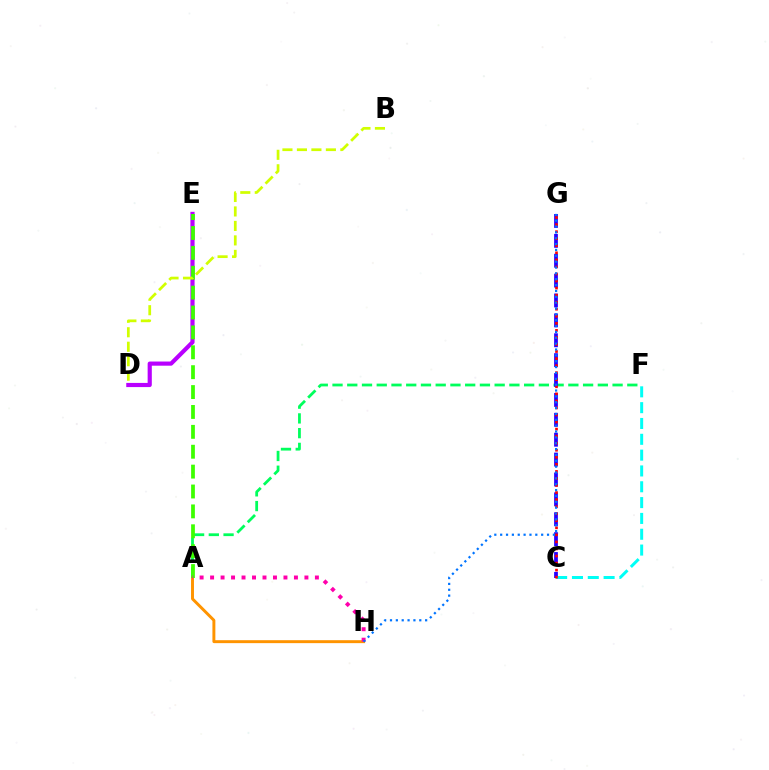{('A', 'F'): [{'color': '#00ff5c', 'line_style': 'dashed', 'thickness': 2.0}], ('C', 'G'): [{'color': '#2500ff', 'line_style': 'dashed', 'thickness': 2.7}, {'color': '#ff0000', 'line_style': 'dotted', 'thickness': 1.92}], ('D', 'E'): [{'color': '#b900ff', 'line_style': 'solid', 'thickness': 3.0}], ('C', 'F'): [{'color': '#00fff6', 'line_style': 'dashed', 'thickness': 2.15}], ('A', 'H'): [{'color': '#ff9400', 'line_style': 'solid', 'thickness': 2.12}, {'color': '#ff00ac', 'line_style': 'dotted', 'thickness': 2.85}], ('A', 'E'): [{'color': '#3dff00', 'line_style': 'dashed', 'thickness': 2.7}], ('B', 'D'): [{'color': '#d1ff00', 'line_style': 'dashed', 'thickness': 1.97}], ('G', 'H'): [{'color': '#0074ff', 'line_style': 'dotted', 'thickness': 1.59}]}